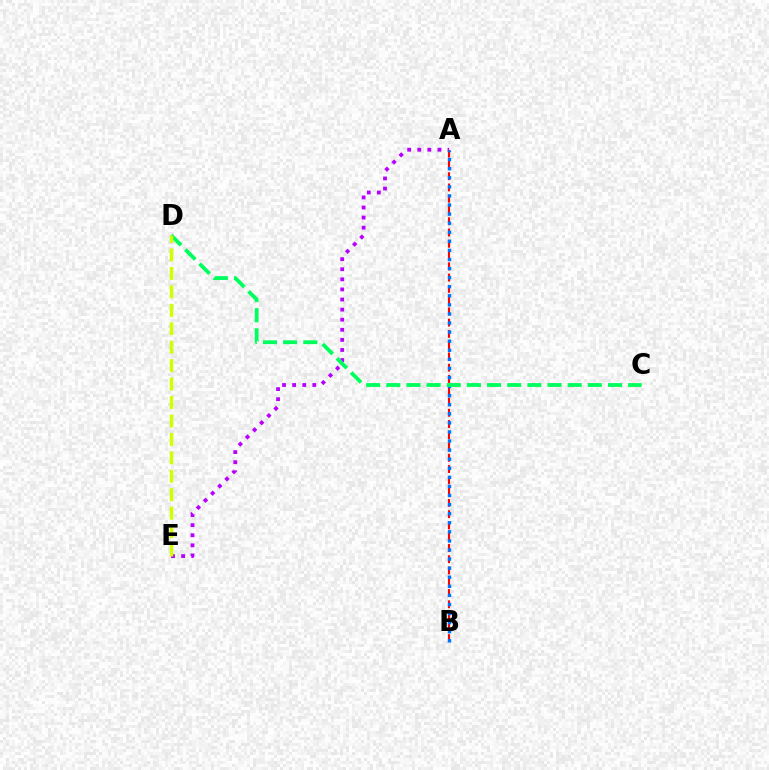{('A', 'E'): [{'color': '#b900ff', 'line_style': 'dotted', 'thickness': 2.74}], ('A', 'B'): [{'color': '#ff0000', 'line_style': 'dashed', 'thickness': 1.53}, {'color': '#0074ff', 'line_style': 'dotted', 'thickness': 2.47}], ('C', 'D'): [{'color': '#00ff5c', 'line_style': 'dashed', 'thickness': 2.74}], ('D', 'E'): [{'color': '#d1ff00', 'line_style': 'dashed', 'thickness': 2.51}]}